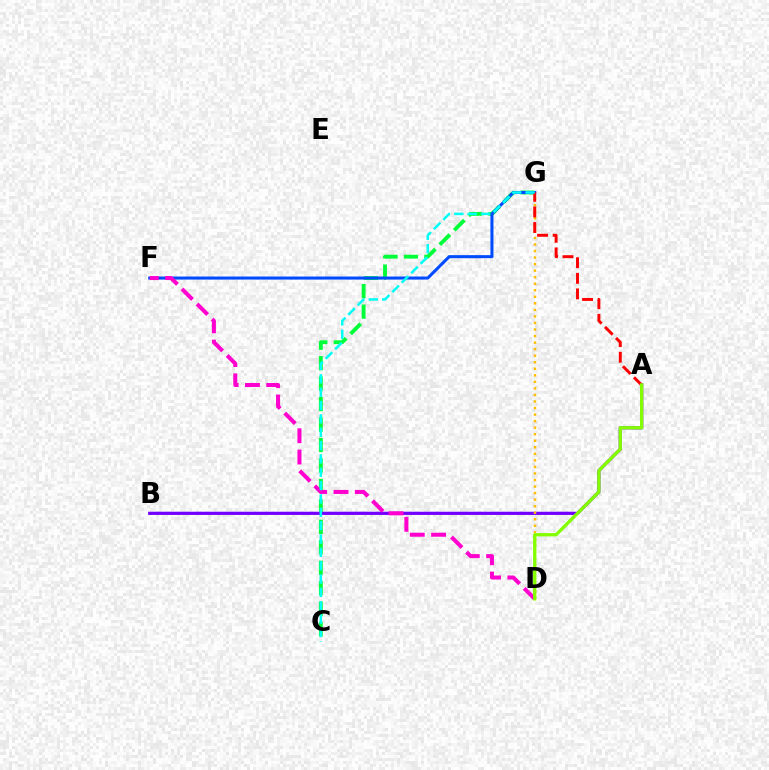{('C', 'G'): [{'color': '#00ff39', 'line_style': 'dashed', 'thickness': 2.78}, {'color': '#00fff6', 'line_style': 'dashed', 'thickness': 1.81}], ('A', 'B'): [{'color': '#7200ff', 'line_style': 'solid', 'thickness': 2.3}], ('F', 'G'): [{'color': '#004bff', 'line_style': 'solid', 'thickness': 2.19}], ('D', 'F'): [{'color': '#ff00cf', 'line_style': 'dashed', 'thickness': 2.89}], ('D', 'G'): [{'color': '#ffbd00', 'line_style': 'dotted', 'thickness': 1.78}], ('A', 'G'): [{'color': '#ff0000', 'line_style': 'dashed', 'thickness': 2.12}], ('A', 'D'): [{'color': '#84ff00', 'line_style': 'solid', 'thickness': 2.38}]}